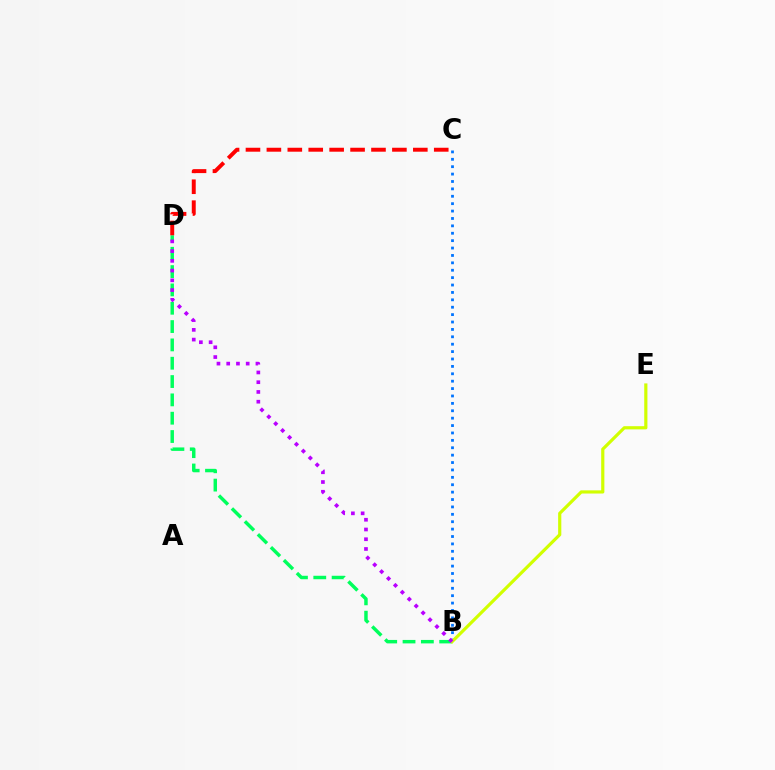{('B', 'D'): [{'color': '#00ff5c', 'line_style': 'dashed', 'thickness': 2.49}, {'color': '#b900ff', 'line_style': 'dotted', 'thickness': 2.65}], ('B', 'C'): [{'color': '#0074ff', 'line_style': 'dotted', 'thickness': 2.01}], ('B', 'E'): [{'color': '#d1ff00', 'line_style': 'solid', 'thickness': 2.29}], ('C', 'D'): [{'color': '#ff0000', 'line_style': 'dashed', 'thickness': 2.84}]}